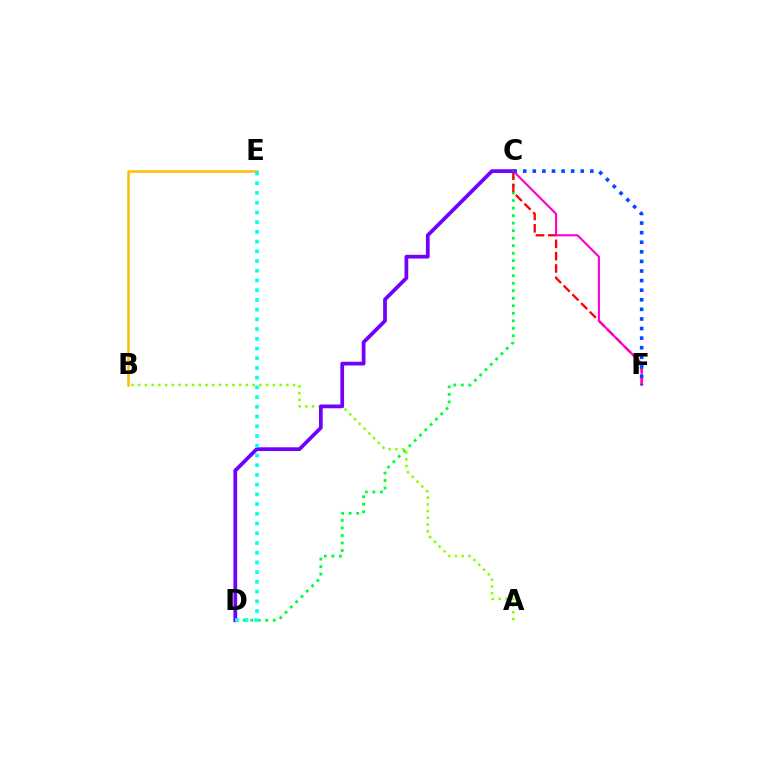{('C', 'D'): [{'color': '#00ff39', 'line_style': 'dotted', 'thickness': 2.04}, {'color': '#7200ff', 'line_style': 'solid', 'thickness': 2.69}], ('B', 'E'): [{'color': '#ffbd00', 'line_style': 'solid', 'thickness': 1.81}], ('C', 'F'): [{'color': '#ff0000', 'line_style': 'dashed', 'thickness': 1.67}, {'color': '#ff00cf', 'line_style': 'solid', 'thickness': 1.53}, {'color': '#004bff', 'line_style': 'dotted', 'thickness': 2.61}], ('A', 'B'): [{'color': '#84ff00', 'line_style': 'dotted', 'thickness': 1.83}], ('D', 'E'): [{'color': '#00fff6', 'line_style': 'dotted', 'thickness': 2.64}]}